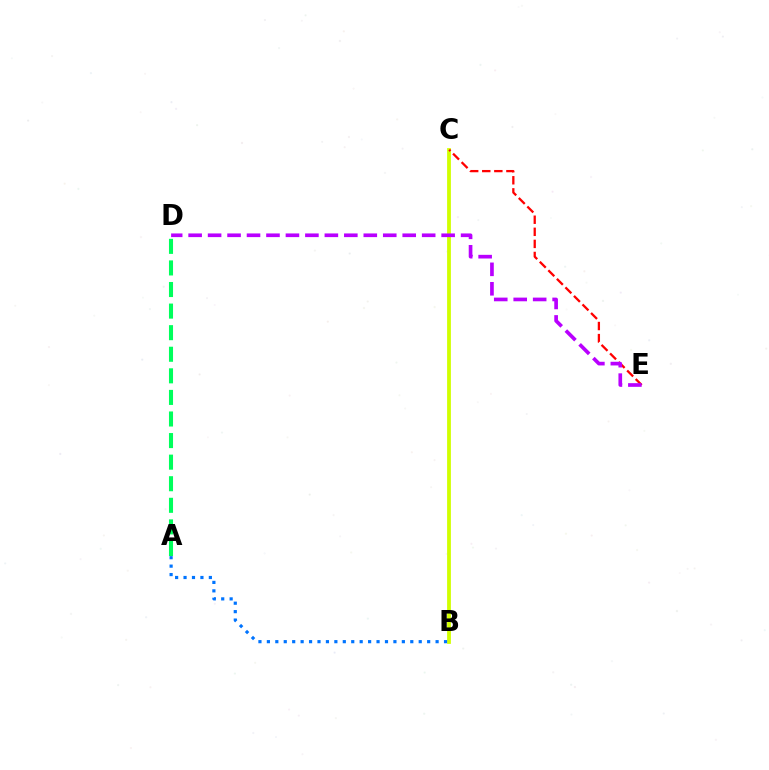{('A', 'D'): [{'color': '#00ff5c', 'line_style': 'dashed', 'thickness': 2.93}], ('B', 'C'): [{'color': '#d1ff00', 'line_style': 'solid', 'thickness': 2.73}], ('A', 'B'): [{'color': '#0074ff', 'line_style': 'dotted', 'thickness': 2.29}], ('C', 'E'): [{'color': '#ff0000', 'line_style': 'dashed', 'thickness': 1.64}], ('D', 'E'): [{'color': '#b900ff', 'line_style': 'dashed', 'thickness': 2.64}]}